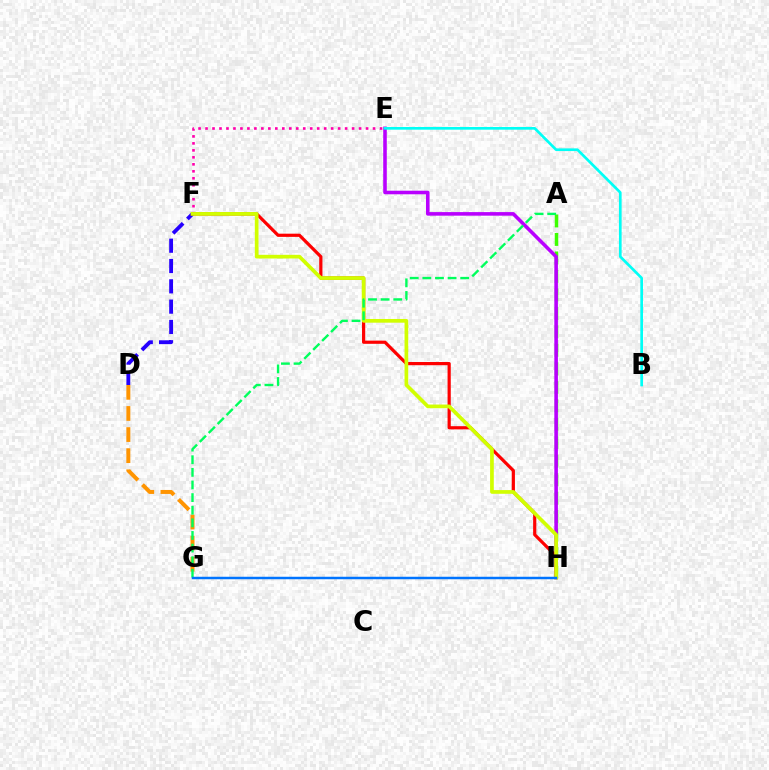{('D', 'F'): [{'color': '#2500ff', 'line_style': 'dashed', 'thickness': 2.76}], ('D', 'G'): [{'color': '#ff9400', 'line_style': 'dashed', 'thickness': 2.87}], ('A', 'H'): [{'color': '#3dff00', 'line_style': 'dashed', 'thickness': 2.51}], ('E', 'F'): [{'color': '#ff00ac', 'line_style': 'dotted', 'thickness': 1.9}], ('E', 'H'): [{'color': '#b900ff', 'line_style': 'solid', 'thickness': 2.57}], ('F', 'H'): [{'color': '#ff0000', 'line_style': 'solid', 'thickness': 2.3}, {'color': '#d1ff00', 'line_style': 'solid', 'thickness': 2.66}], ('B', 'E'): [{'color': '#00fff6', 'line_style': 'solid', 'thickness': 1.93}], ('A', 'G'): [{'color': '#00ff5c', 'line_style': 'dashed', 'thickness': 1.71}], ('G', 'H'): [{'color': '#0074ff', 'line_style': 'solid', 'thickness': 1.79}]}